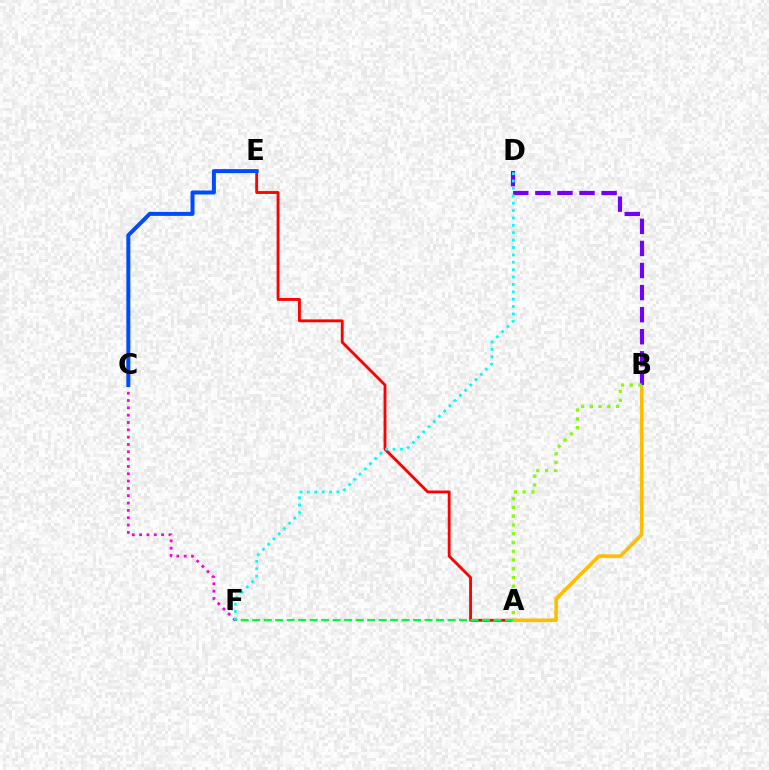{('A', 'E'): [{'color': '#ff0000', 'line_style': 'solid', 'thickness': 2.05}], ('A', 'B'): [{'color': '#ffbd00', 'line_style': 'solid', 'thickness': 2.58}, {'color': '#84ff00', 'line_style': 'dotted', 'thickness': 2.38}], ('B', 'D'): [{'color': '#7200ff', 'line_style': 'dashed', 'thickness': 3.0}], ('C', 'F'): [{'color': '#ff00cf', 'line_style': 'dotted', 'thickness': 1.99}], ('D', 'F'): [{'color': '#00fff6', 'line_style': 'dotted', 'thickness': 2.01}], ('C', 'E'): [{'color': '#004bff', 'line_style': 'solid', 'thickness': 2.88}], ('A', 'F'): [{'color': '#00ff39', 'line_style': 'dashed', 'thickness': 1.56}]}